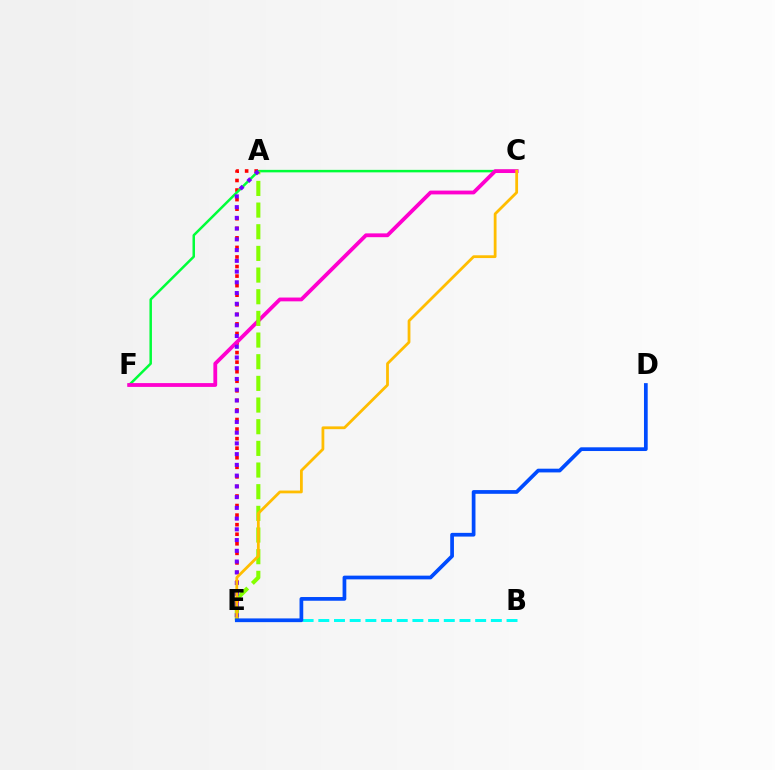{('A', 'E'): [{'color': '#ff0000', 'line_style': 'dotted', 'thickness': 2.6}, {'color': '#84ff00', 'line_style': 'dashed', 'thickness': 2.94}, {'color': '#7200ff', 'line_style': 'dotted', 'thickness': 2.92}], ('C', 'F'): [{'color': '#00ff39', 'line_style': 'solid', 'thickness': 1.8}, {'color': '#ff00cf', 'line_style': 'solid', 'thickness': 2.74}], ('B', 'E'): [{'color': '#00fff6', 'line_style': 'dashed', 'thickness': 2.13}], ('C', 'E'): [{'color': '#ffbd00', 'line_style': 'solid', 'thickness': 2.0}], ('D', 'E'): [{'color': '#004bff', 'line_style': 'solid', 'thickness': 2.68}]}